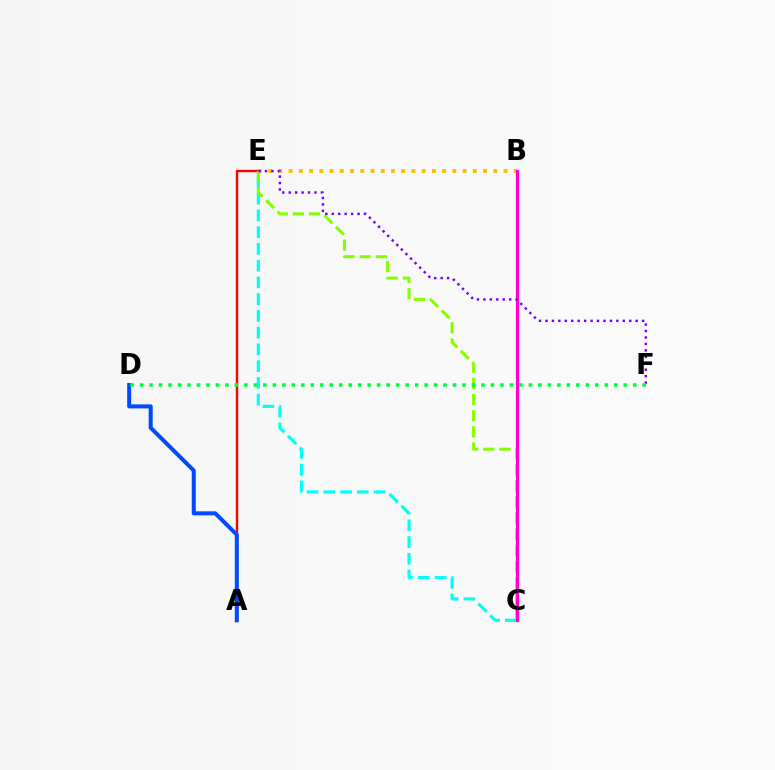{('C', 'E'): [{'color': '#00fff6', 'line_style': 'dashed', 'thickness': 2.28}, {'color': '#84ff00', 'line_style': 'dashed', 'thickness': 2.2}], ('A', 'E'): [{'color': '#ff0000', 'line_style': 'solid', 'thickness': 1.73}], ('B', 'E'): [{'color': '#ffbd00', 'line_style': 'dotted', 'thickness': 2.78}], ('B', 'C'): [{'color': '#ff00cf', 'line_style': 'solid', 'thickness': 2.29}], ('E', 'F'): [{'color': '#7200ff', 'line_style': 'dotted', 'thickness': 1.75}], ('A', 'D'): [{'color': '#004bff', 'line_style': 'solid', 'thickness': 2.89}], ('D', 'F'): [{'color': '#00ff39', 'line_style': 'dotted', 'thickness': 2.58}]}